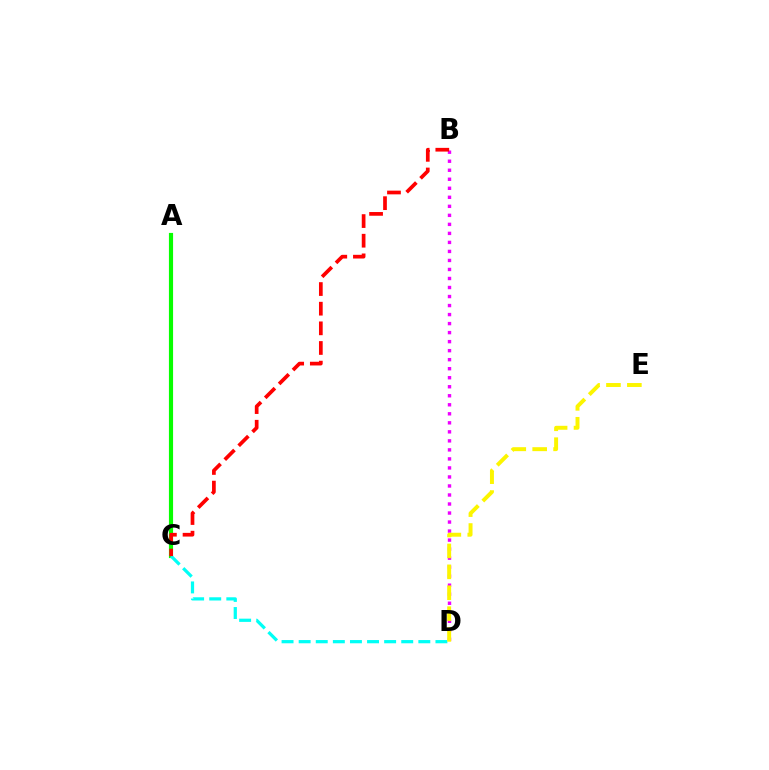{('B', 'D'): [{'color': '#ee00ff', 'line_style': 'dotted', 'thickness': 2.45}], ('A', 'C'): [{'color': '#0010ff', 'line_style': 'dotted', 'thickness': 1.84}, {'color': '#08ff00', 'line_style': 'solid', 'thickness': 2.99}], ('C', 'D'): [{'color': '#00fff6', 'line_style': 'dashed', 'thickness': 2.32}], ('D', 'E'): [{'color': '#fcf500', 'line_style': 'dashed', 'thickness': 2.84}], ('B', 'C'): [{'color': '#ff0000', 'line_style': 'dashed', 'thickness': 2.67}]}